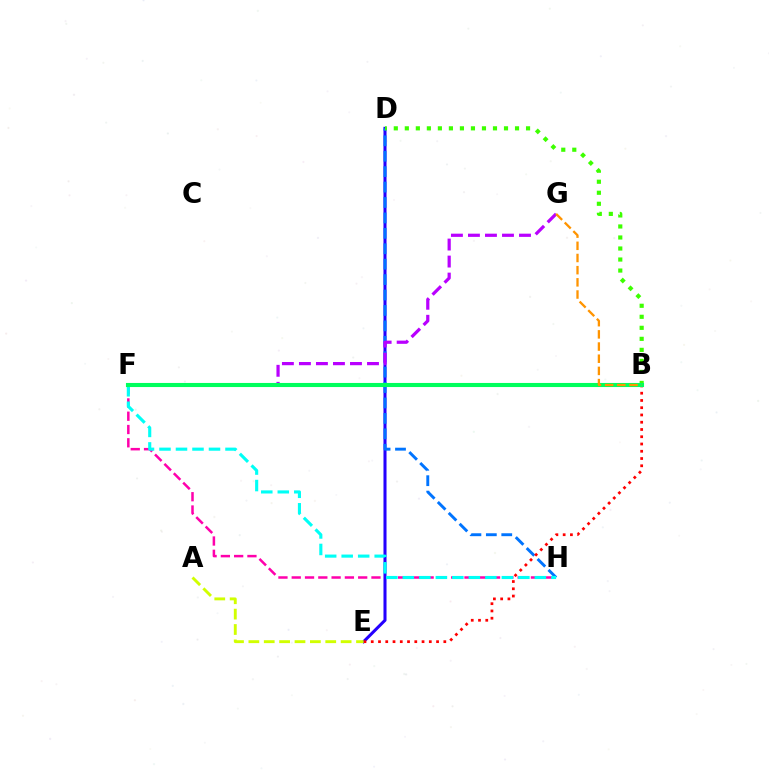{('F', 'H'): [{'color': '#ff00ac', 'line_style': 'dashed', 'thickness': 1.81}, {'color': '#00fff6', 'line_style': 'dashed', 'thickness': 2.24}], ('D', 'E'): [{'color': '#2500ff', 'line_style': 'solid', 'thickness': 2.19}], ('D', 'H'): [{'color': '#0074ff', 'line_style': 'dashed', 'thickness': 2.1}], ('F', 'G'): [{'color': '#b900ff', 'line_style': 'dashed', 'thickness': 2.31}], ('B', 'E'): [{'color': '#ff0000', 'line_style': 'dotted', 'thickness': 1.97}], ('B', 'D'): [{'color': '#3dff00', 'line_style': 'dotted', 'thickness': 2.99}], ('B', 'F'): [{'color': '#00ff5c', 'line_style': 'solid', 'thickness': 2.94}], ('B', 'G'): [{'color': '#ff9400', 'line_style': 'dashed', 'thickness': 1.65}], ('A', 'E'): [{'color': '#d1ff00', 'line_style': 'dashed', 'thickness': 2.09}]}